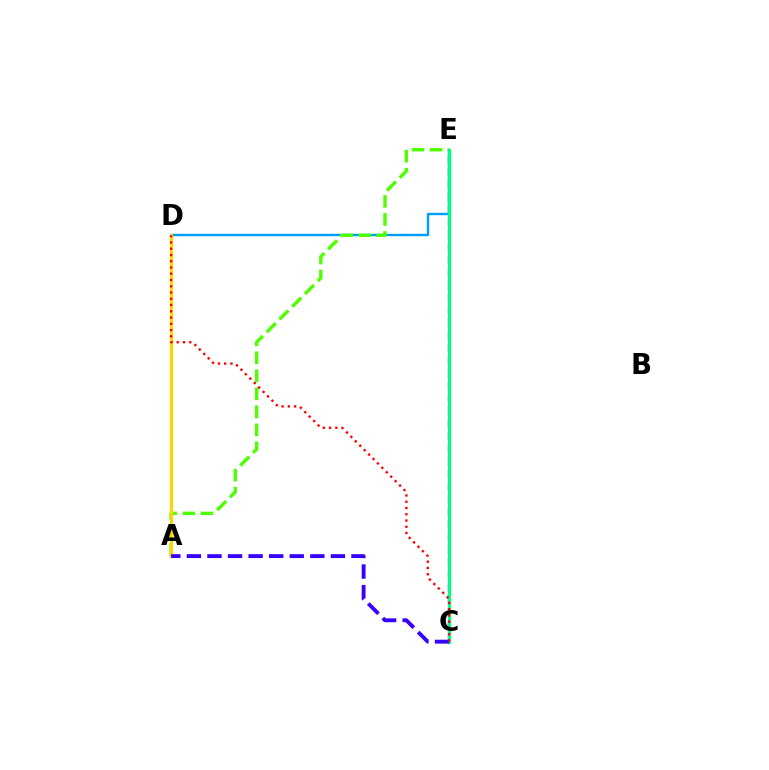{('C', 'E'): [{'color': '#ff00ed', 'line_style': 'dashed', 'thickness': 1.71}, {'color': '#00ff86', 'line_style': 'solid', 'thickness': 2.33}], ('D', 'E'): [{'color': '#009eff', 'line_style': 'solid', 'thickness': 1.71}], ('A', 'E'): [{'color': '#4fff00', 'line_style': 'dashed', 'thickness': 2.45}], ('A', 'D'): [{'color': '#ffd500', 'line_style': 'solid', 'thickness': 2.25}], ('A', 'C'): [{'color': '#3700ff', 'line_style': 'dashed', 'thickness': 2.79}], ('C', 'D'): [{'color': '#ff0000', 'line_style': 'dotted', 'thickness': 1.7}]}